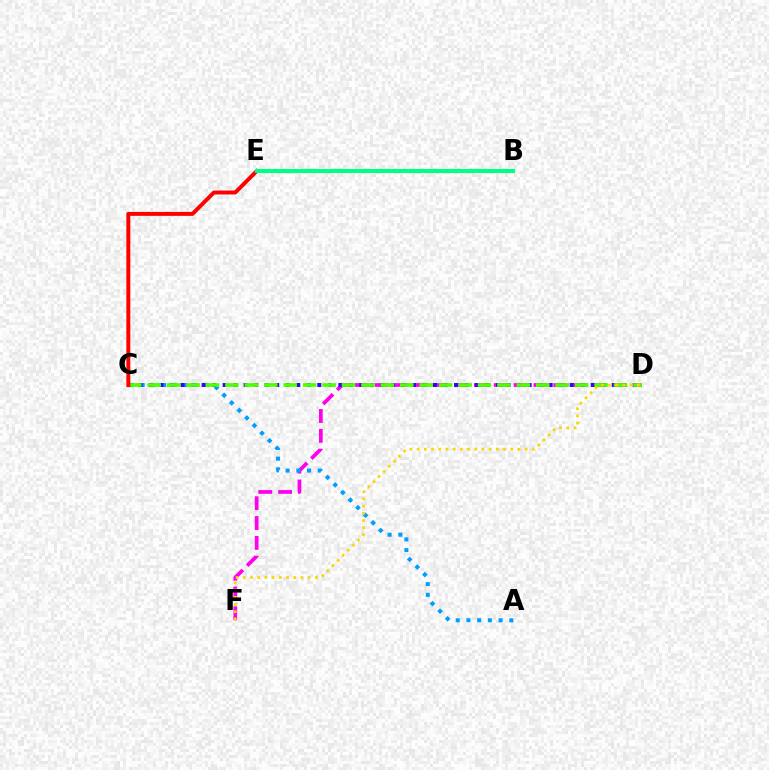{('D', 'F'): [{'color': '#ff00ed', 'line_style': 'dashed', 'thickness': 2.69}, {'color': '#ffd500', 'line_style': 'dotted', 'thickness': 1.96}], ('A', 'C'): [{'color': '#009eff', 'line_style': 'dotted', 'thickness': 2.91}], ('C', 'D'): [{'color': '#3700ff', 'line_style': 'dotted', 'thickness': 2.86}, {'color': '#4fff00', 'line_style': 'dashed', 'thickness': 2.64}], ('C', 'E'): [{'color': '#ff0000', 'line_style': 'solid', 'thickness': 2.84}], ('B', 'E'): [{'color': '#00ff86', 'line_style': 'solid', 'thickness': 2.93}]}